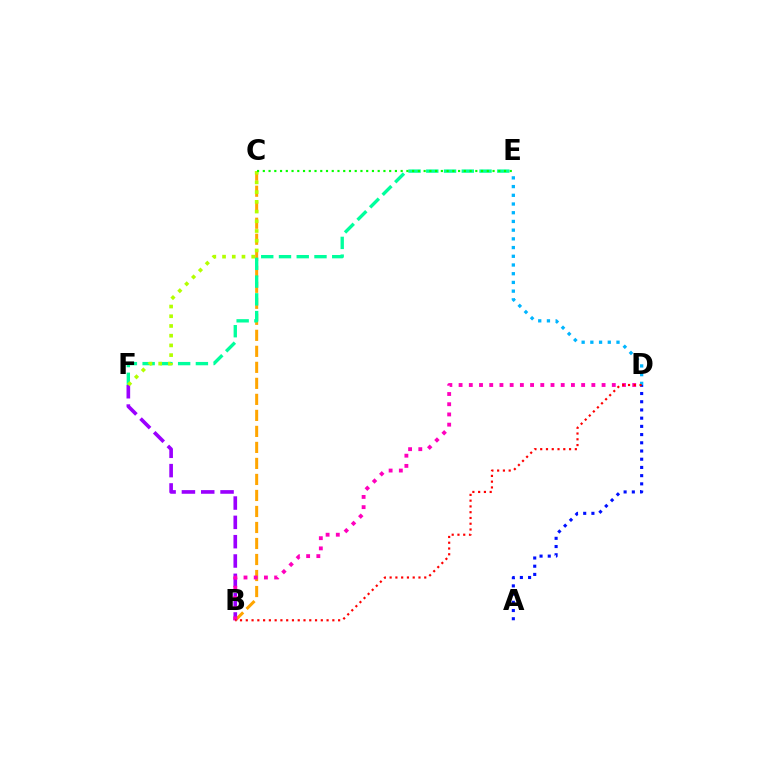{('B', 'C'): [{'color': '#ffa500', 'line_style': 'dashed', 'thickness': 2.18}], ('B', 'F'): [{'color': '#9b00ff', 'line_style': 'dashed', 'thickness': 2.62}], ('B', 'D'): [{'color': '#ff00bd', 'line_style': 'dotted', 'thickness': 2.77}, {'color': '#ff0000', 'line_style': 'dotted', 'thickness': 1.57}], ('A', 'D'): [{'color': '#0010ff', 'line_style': 'dotted', 'thickness': 2.23}], ('E', 'F'): [{'color': '#00ff9d', 'line_style': 'dashed', 'thickness': 2.41}], ('D', 'E'): [{'color': '#00b5ff', 'line_style': 'dotted', 'thickness': 2.37}], ('C', 'F'): [{'color': '#b3ff00', 'line_style': 'dotted', 'thickness': 2.64}], ('C', 'E'): [{'color': '#08ff00', 'line_style': 'dotted', 'thickness': 1.56}]}